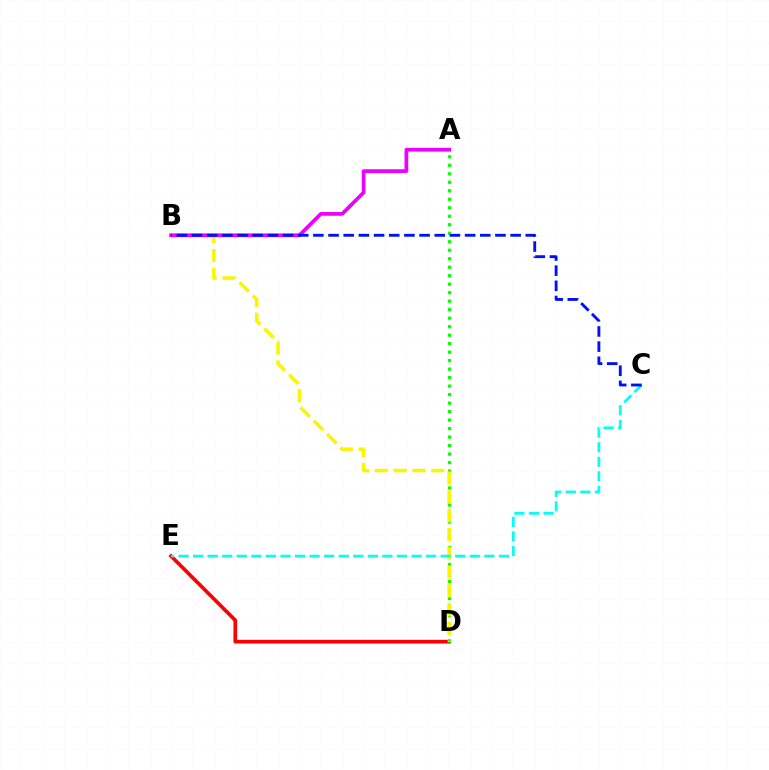{('D', 'E'): [{'color': '#ff0000', 'line_style': 'solid', 'thickness': 2.66}], ('A', 'D'): [{'color': '#08ff00', 'line_style': 'dotted', 'thickness': 2.31}], ('B', 'D'): [{'color': '#fcf500', 'line_style': 'dashed', 'thickness': 2.56}], ('A', 'B'): [{'color': '#ee00ff', 'line_style': 'solid', 'thickness': 2.69}], ('C', 'E'): [{'color': '#00fff6', 'line_style': 'dashed', 'thickness': 1.98}], ('B', 'C'): [{'color': '#0010ff', 'line_style': 'dashed', 'thickness': 2.06}]}